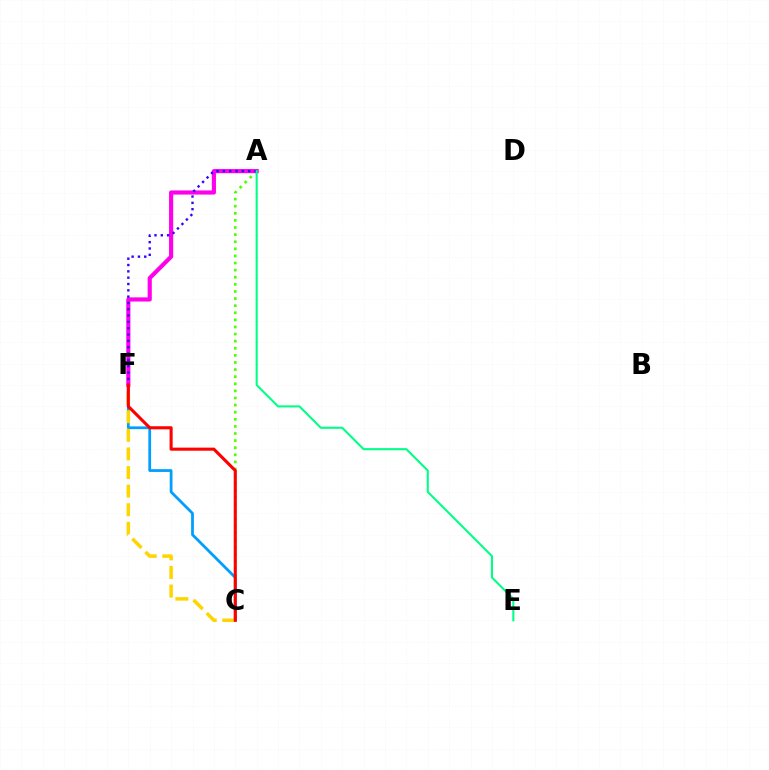{('A', 'C'): [{'color': '#4fff00', 'line_style': 'dotted', 'thickness': 1.93}], ('C', 'F'): [{'color': '#009eff', 'line_style': 'solid', 'thickness': 1.99}, {'color': '#ffd500', 'line_style': 'dashed', 'thickness': 2.53}, {'color': '#ff0000', 'line_style': 'solid', 'thickness': 2.22}], ('A', 'F'): [{'color': '#ff00ed', 'line_style': 'solid', 'thickness': 2.99}, {'color': '#3700ff', 'line_style': 'dotted', 'thickness': 1.72}], ('A', 'E'): [{'color': '#00ff86', 'line_style': 'solid', 'thickness': 1.5}]}